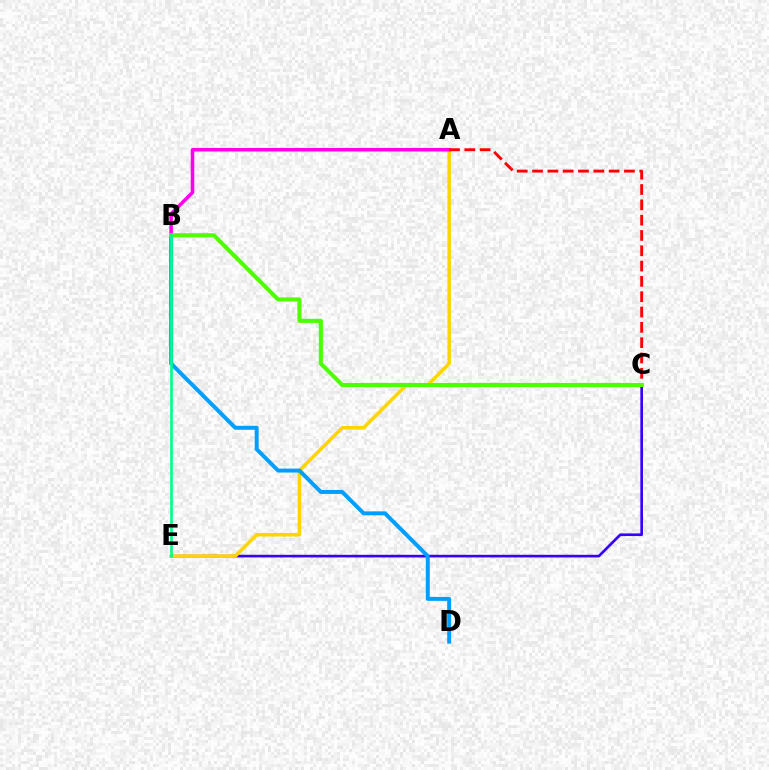{('C', 'E'): [{'color': '#3700ff', 'line_style': 'solid', 'thickness': 1.91}], ('A', 'E'): [{'color': '#ffd500', 'line_style': 'solid', 'thickness': 2.55}], ('A', 'B'): [{'color': '#ff00ed', 'line_style': 'solid', 'thickness': 2.54}], ('A', 'C'): [{'color': '#ff0000', 'line_style': 'dashed', 'thickness': 2.08}], ('B', 'D'): [{'color': '#009eff', 'line_style': 'solid', 'thickness': 2.85}], ('B', 'C'): [{'color': '#4fff00', 'line_style': 'solid', 'thickness': 2.94}], ('B', 'E'): [{'color': '#00ff86', 'line_style': 'solid', 'thickness': 1.9}]}